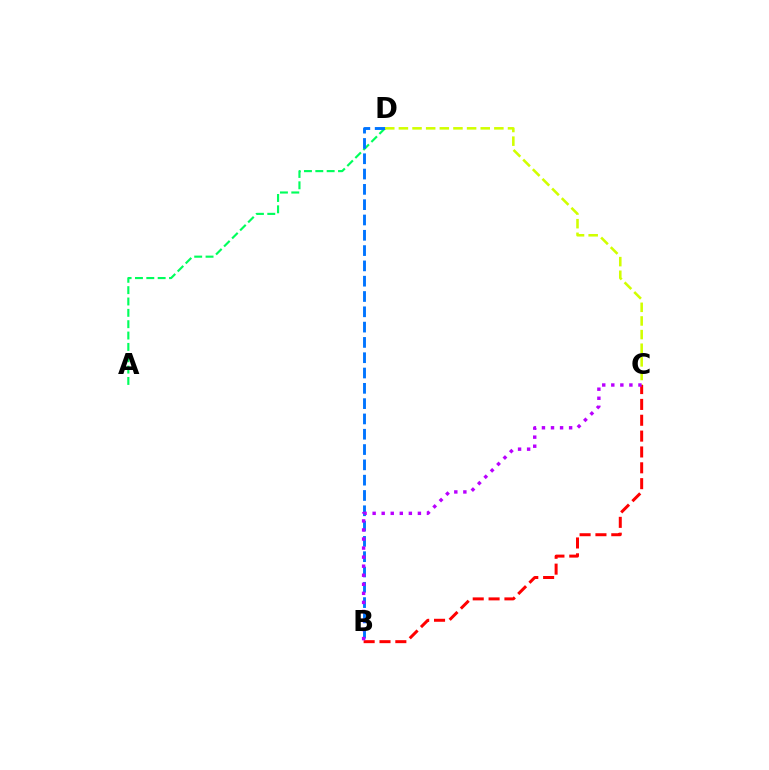{('A', 'D'): [{'color': '#00ff5c', 'line_style': 'dashed', 'thickness': 1.54}], ('B', 'C'): [{'color': '#ff0000', 'line_style': 'dashed', 'thickness': 2.15}, {'color': '#b900ff', 'line_style': 'dotted', 'thickness': 2.46}], ('B', 'D'): [{'color': '#0074ff', 'line_style': 'dashed', 'thickness': 2.08}], ('C', 'D'): [{'color': '#d1ff00', 'line_style': 'dashed', 'thickness': 1.85}]}